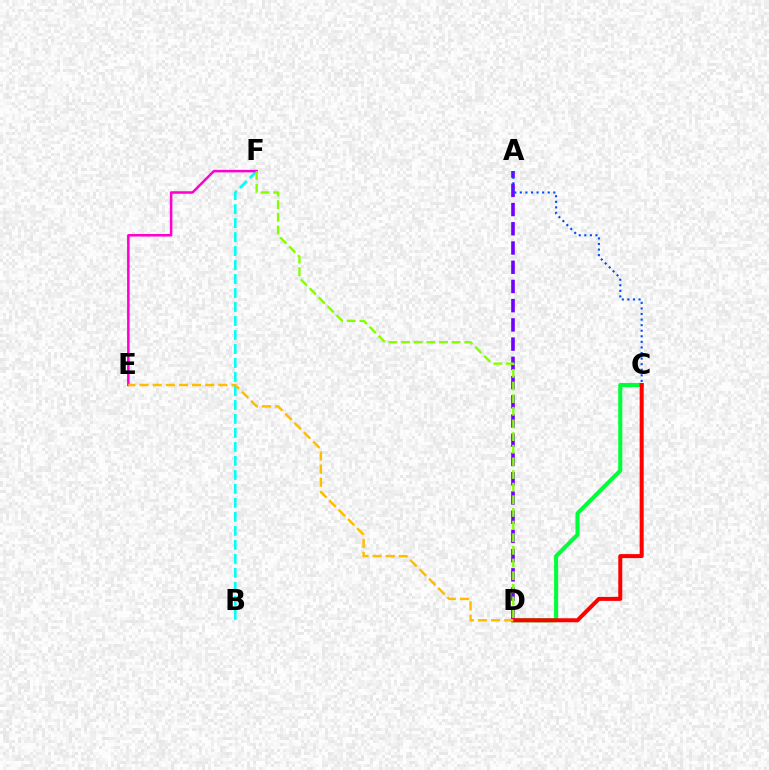{('B', 'F'): [{'color': '#00fff6', 'line_style': 'dashed', 'thickness': 1.9}], ('C', 'D'): [{'color': '#00ff39', 'line_style': 'solid', 'thickness': 2.93}, {'color': '#ff0000', 'line_style': 'solid', 'thickness': 2.88}], ('E', 'F'): [{'color': '#ff00cf', 'line_style': 'solid', 'thickness': 1.82}], ('A', 'D'): [{'color': '#7200ff', 'line_style': 'dashed', 'thickness': 2.61}], ('A', 'C'): [{'color': '#004bff', 'line_style': 'dotted', 'thickness': 1.51}], ('D', 'F'): [{'color': '#84ff00', 'line_style': 'dashed', 'thickness': 1.72}], ('D', 'E'): [{'color': '#ffbd00', 'line_style': 'dashed', 'thickness': 1.78}]}